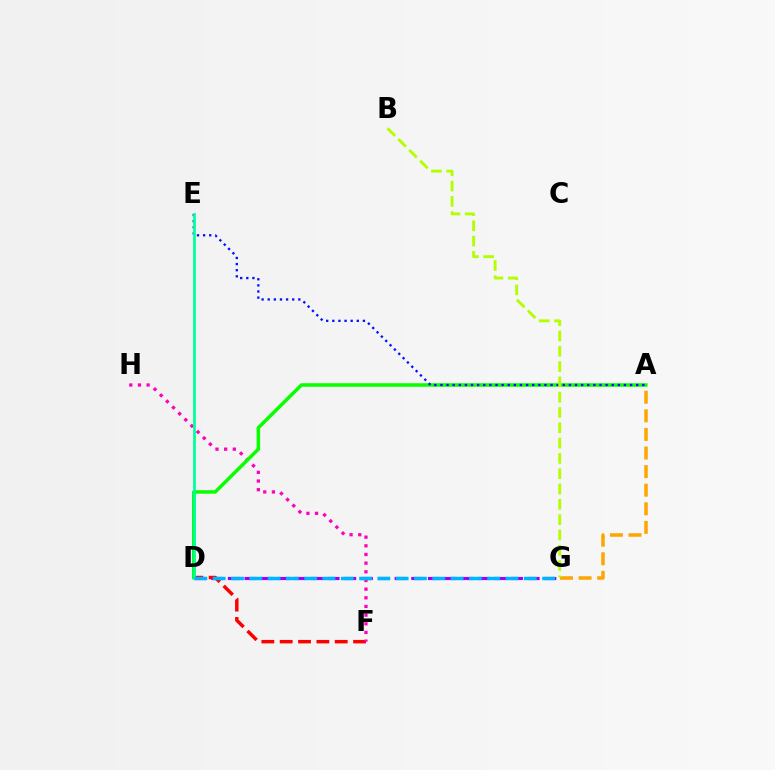{('D', 'G'): [{'color': '#9b00ff', 'line_style': 'dashed', 'thickness': 2.27}, {'color': '#00b5ff', 'line_style': 'dashed', 'thickness': 2.49}], ('A', 'G'): [{'color': '#ffa500', 'line_style': 'dashed', 'thickness': 2.53}], ('D', 'F'): [{'color': '#ff0000', 'line_style': 'dashed', 'thickness': 2.49}], ('F', 'H'): [{'color': '#ff00bd', 'line_style': 'dotted', 'thickness': 2.35}], ('A', 'D'): [{'color': '#08ff00', 'line_style': 'solid', 'thickness': 2.52}], ('A', 'E'): [{'color': '#0010ff', 'line_style': 'dotted', 'thickness': 1.66}], ('B', 'G'): [{'color': '#b3ff00', 'line_style': 'dashed', 'thickness': 2.08}], ('D', 'E'): [{'color': '#00ff9d', 'line_style': 'solid', 'thickness': 1.98}]}